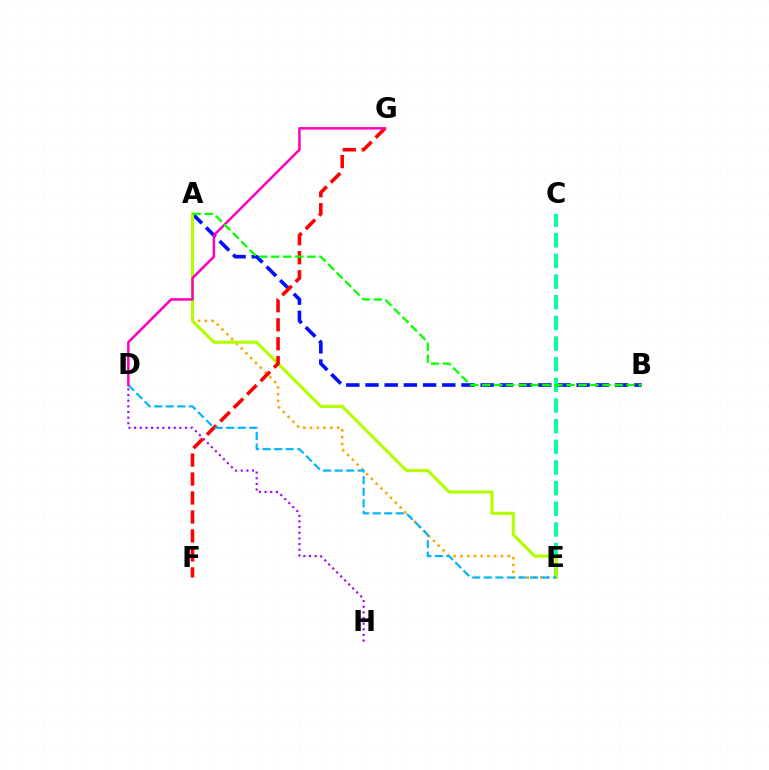{('A', 'B'): [{'color': '#0010ff', 'line_style': 'dashed', 'thickness': 2.61}, {'color': '#08ff00', 'line_style': 'dashed', 'thickness': 1.63}], ('A', 'E'): [{'color': '#ffa500', 'line_style': 'dotted', 'thickness': 1.83}, {'color': '#b3ff00', 'line_style': 'solid', 'thickness': 2.26}], ('C', 'E'): [{'color': '#00ff9d', 'line_style': 'dashed', 'thickness': 2.81}], ('F', 'G'): [{'color': '#ff0000', 'line_style': 'dashed', 'thickness': 2.58}], ('D', 'H'): [{'color': '#9b00ff', 'line_style': 'dotted', 'thickness': 1.54}], ('D', 'E'): [{'color': '#00b5ff', 'line_style': 'dashed', 'thickness': 1.57}], ('D', 'G'): [{'color': '#ff00bd', 'line_style': 'solid', 'thickness': 1.81}]}